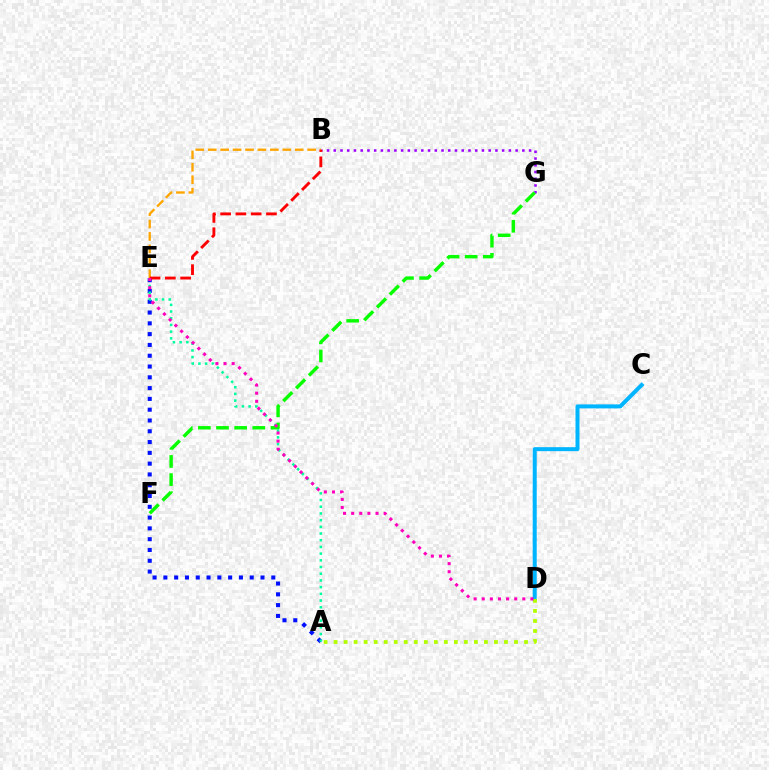{('A', 'E'): [{'color': '#0010ff', 'line_style': 'dotted', 'thickness': 2.93}, {'color': '#00ff9d', 'line_style': 'dotted', 'thickness': 1.82}], ('B', 'G'): [{'color': '#9b00ff', 'line_style': 'dotted', 'thickness': 1.83}], ('F', 'G'): [{'color': '#08ff00', 'line_style': 'dashed', 'thickness': 2.46}], ('B', 'E'): [{'color': '#ffa500', 'line_style': 'dashed', 'thickness': 1.69}, {'color': '#ff0000', 'line_style': 'dashed', 'thickness': 2.08}], ('C', 'D'): [{'color': '#00b5ff', 'line_style': 'solid', 'thickness': 2.88}], ('A', 'D'): [{'color': '#b3ff00', 'line_style': 'dotted', 'thickness': 2.72}], ('D', 'E'): [{'color': '#ff00bd', 'line_style': 'dotted', 'thickness': 2.21}]}